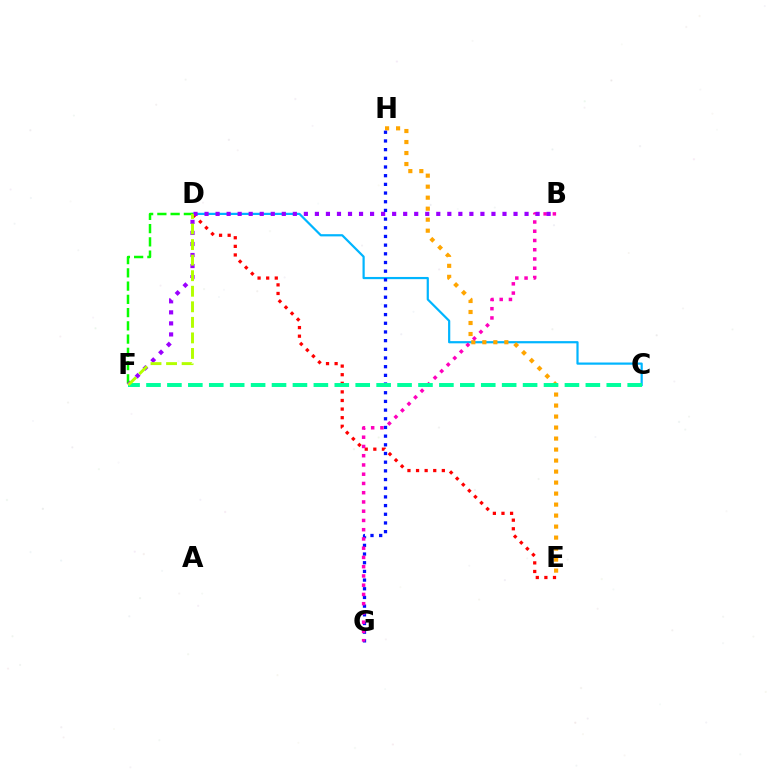{('D', 'E'): [{'color': '#ff0000', 'line_style': 'dotted', 'thickness': 2.34}], ('C', 'D'): [{'color': '#00b5ff', 'line_style': 'solid', 'thickness': 1.59}], ('E', 'H'): [{'color': '#ffa500', 'line_style': 'dotted', 'thickness': 2.99}], ('G', 'H'): [{'color': '#0010ff', 'line_style': 'dotted', 'thickness': 2.36}], ('B', 'G'): [{'color': '#ff00bd', 'line_style': 'dotted', 'thickness': 2.51}], ('D', 'F'): [{'color': '#08ff00', 'line_style': 'dashed', 'thickness': 1.8}, {'color': '#b3ff00', 'line_style': 'dashed', 'thickness': 2.11}], ('B', 'F'): [{'color': '#9b00ff', 'line_style': 'dotted', 'thickness': 3.0}], ('C', 'F'): [{'color': '#00ff9d', 'line_style': 'dashed', 'thickness': 2.84}]}